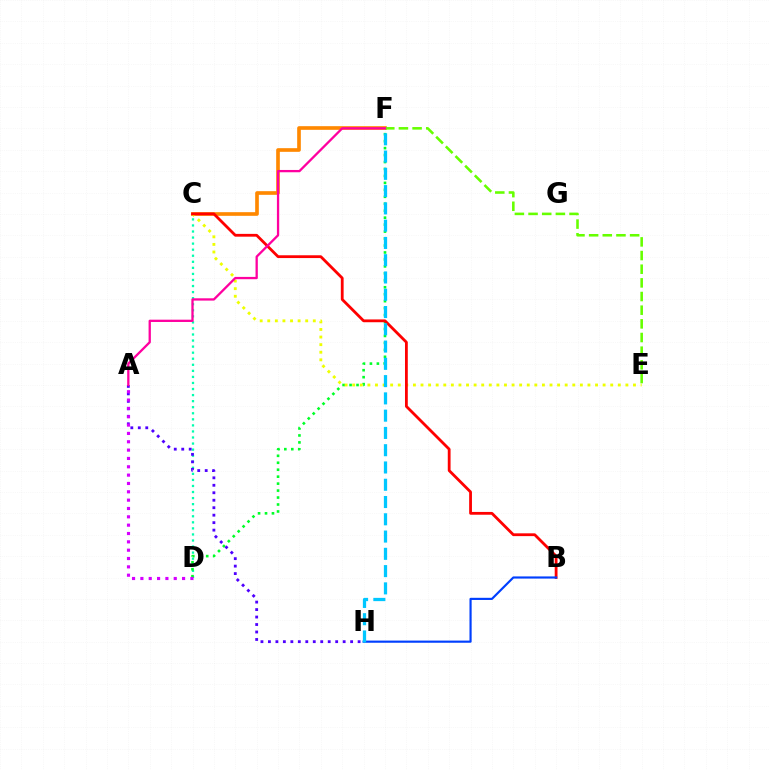{('C', 'D'): [{'color': '#00ffaf', 'line_style': 'dotted', 'thickness': 1.65}], ('D', 'F'): [{'color': '#00ff27', 'line_style': 'dotted', 'thickness': 1.89}], ('C', 'F'): [{'color': '#ff8800', 'line_style': 'solid', 'thickness': 2.63}], ('C', 'E'): [{'color': '#eeff00', 'line_style': 'dotted', 'thickness': 2.06}], ('B', 'C'): [{'color': '#ff0000', 'line_style': 'solid', 'thickness': 2.01}], ('E', 'F'): [{'color': '#66ff00', 'line_style': 'dashed', 'thickness': 1.86}], ('B', 'H'): [{'color': '#003fff', 'line_style': 'solid', 'thickness': 1.56}], ('A', 'H'): [{'color': '#4f00ff', 'line_style': 'dotted', 'thickness': 2.03}], ('A', 'D'): [{'color': '#d600ff', 'line_style': 'dotted', 'thickness': 2.27}], ('A', 'F'): [{'color': '#ff00a0', 'line_style': 'solid', 'thickness': 1.65}], ('F', 'H'): [{'color': '#00c7ff', 'line_style': 'dashed', 'thickness': 2.35}]}